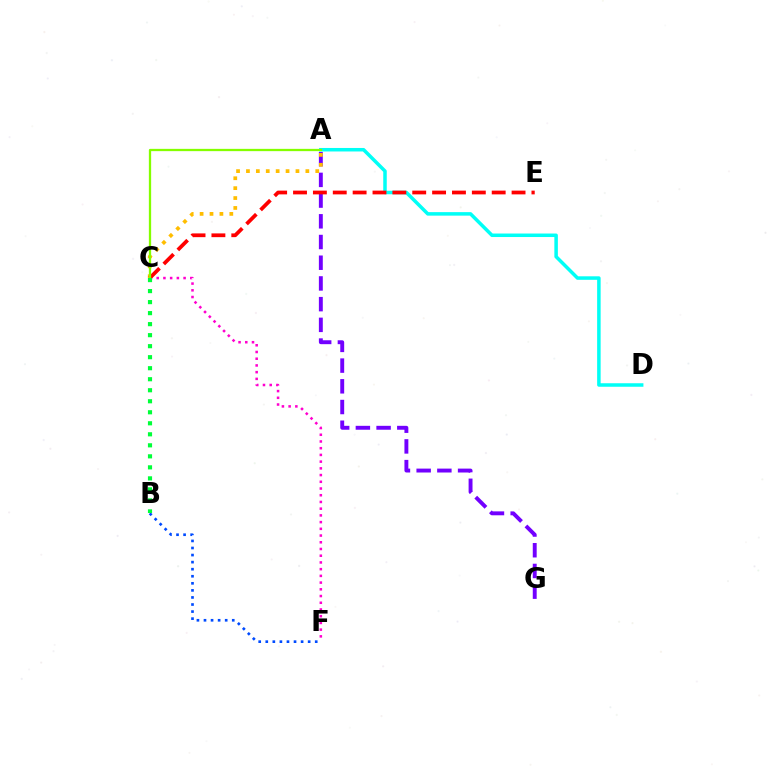{('A', 'G'): [{'color': '#7200ff', 'line_style': 'dashed', 'thickness': 2.81}], ('A', 'C'): [{'color': '#ffbd00', 'line_style': 'dotted', 'thickness': 2.69}, {'color': '#84ff00', 'line_style': 'solid', 'thickness': 1.65}], ('C', 'F'): [{'color': '#ff00cf', 'line_style': 'dotted', 'thickness': 1.83}], ('B', 'F'): [{'color': '#004bff', 'line_style': 'dotted', 'thickness': 1.92}], ('A', 'D'): [{'color': '#00fff6', 'line_style': 'solid', 'thickness': 2.53}], ('C', 'E'): [{'color': '#ff0000', 'line_style': 'dashed', 'thickness': 2.7}], ('B', 'C'): [{'color': '#00ff39', 'line_style': 'dotted', 'thickness': 2.99}]}